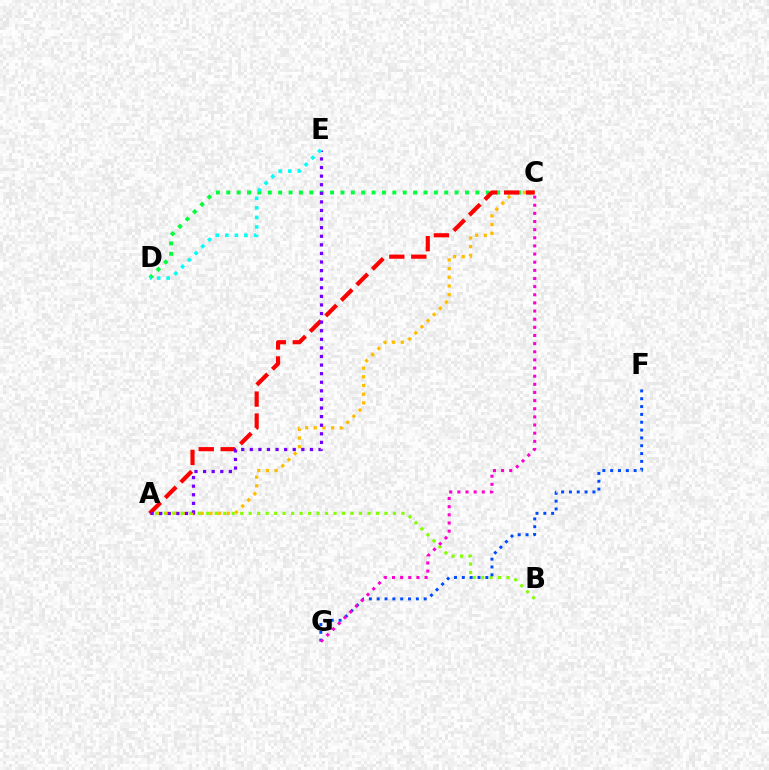{('C', 'D'): [{'color': '#00ff39', 'line_style': 'dotted', 'thickness': 2.82}], ('A', 'B'): [{'color': '#84ff00', 'line_style': 'dotted', 'thickness': 2.31}], ('F', 'G'): [{'color': '#004bff', 'line_style': 'dotted', 'thickness': 2.13}], ('A', 'C'): [{'color': '#ffbd00', 'line_style': 'dotted', 'thickness': 2.36}, {'color': '#ff0000', 'line_style': 'dashed', 'thickness': 2.99}], ('C', 'G'): [{'color': '#ff00cf', 'line_style': 'dotted', 'thickness': 2.21}], ('A', 'E'): [{'color': '#7200ff', 'line_style': 'dotted', 'thickness': 2.33}], ('D', 'E'): [{'color': '#00fff6', 'line_style': 'dotted', 'thickness': 2.59}]}